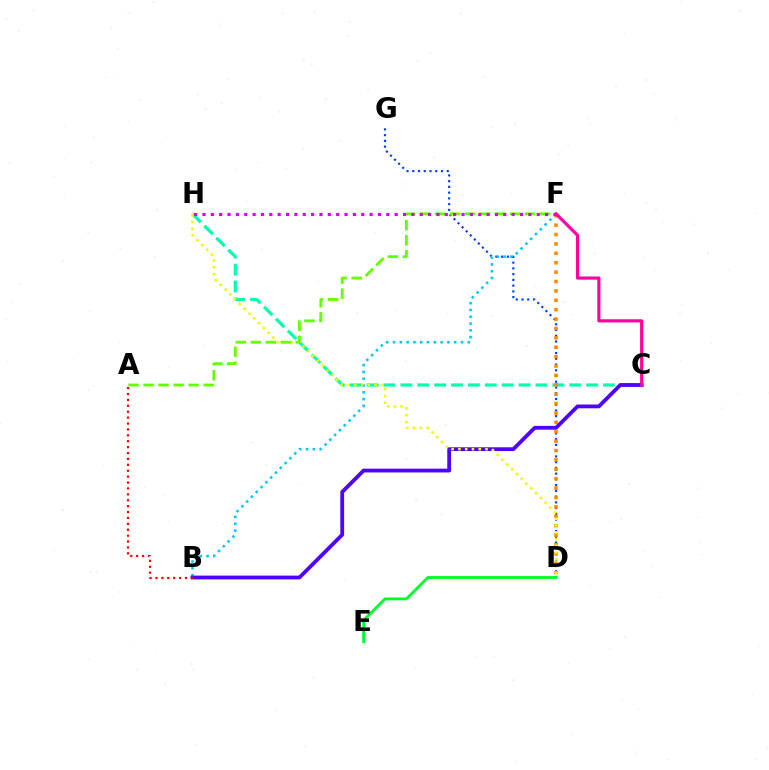{('D', 'G'): [{'color': '#003fff', 'line_style': 'dotted', 'thickness': 1.56}], ('B', 'F'): [{'color': '#00c7ff', 'line_style': 'dotted', 'thickness': 1.85}], ('C', 'H'): [{'color': '#00ffaf', 'line_style': 'dashed', 'thickness': 2.29}], ('D', 'F'): [{'color': '#ff8800', 'line_style': 'dotted', 'thickness': 2.55}], ('B', 'C'): [{'color': '#4f00ff', 'line_style': 'solid', 'thickness': 2.73}], ('D', 'H'): [{'color': '#eeff00', 'line_style': 'dotted', 'thickness': 1.84}], ('A', 'F'): [{'color': '#66ff00', 'line_style': 'dashed', 'thickness': 2.04}], ('F', 'H'): [{'color': '#d600ff', 'line_style': 'dotted', 'thickness': 2.27}], ('D', 'E'): [{'color': '#00ff27', 'line_style': 'solid', 'thickness': 2.04}], ('A', 'B'): [{'color': '#ff0000', 'line_style': 'dotted', 'thickness': 1.6}], ('C', 'F'): [{'color': '#ff00a0', 'line_style': 'solid', 'thickness': 2.27}]}